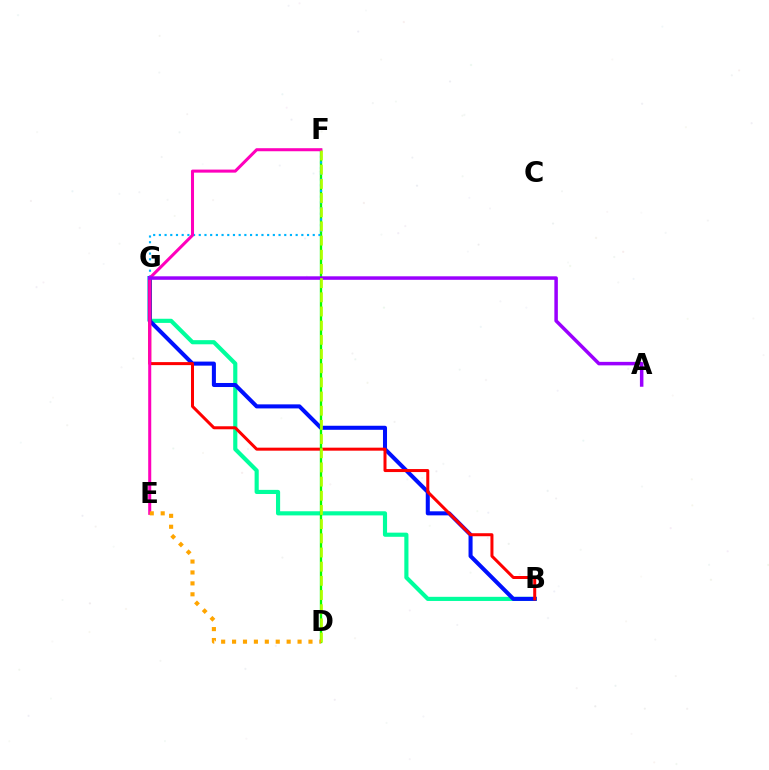{('B', 'G'): [{'color': '#00ff9d', 'line_style': 'solid', 'thickness': 2.98}, {'color': '#0010ff', 'line_style': 'solid', 'thickness': 2.91}, {'color': '#ff0000', 'line_style': 'solid', 'thickness': 2.17}], ('D', 'F'): [{'color': '#08ff00', 'line_style': 'solid', 'thickness': 1.69}, {'color': '#b3ff00', 'line_style': 'dashed', 'thickness': 1.93}], ('F', 'G'): [{'color': '#00b5ff', 'line_style': 'dotted', 'thickness': 1.55}], ('E', 'F'): [{'color': '#ff00bd', 'line_style': 'solid', 'thickness': 2.19}], ('A', 'G'): [{'color': '#9b00ff', 'line_style': 'solid', 'thickness': 2.52}], ('D', 'E'): [{'color': '#ffa500', 'line_style': 'dotted', 'thickness': 2.97}]}